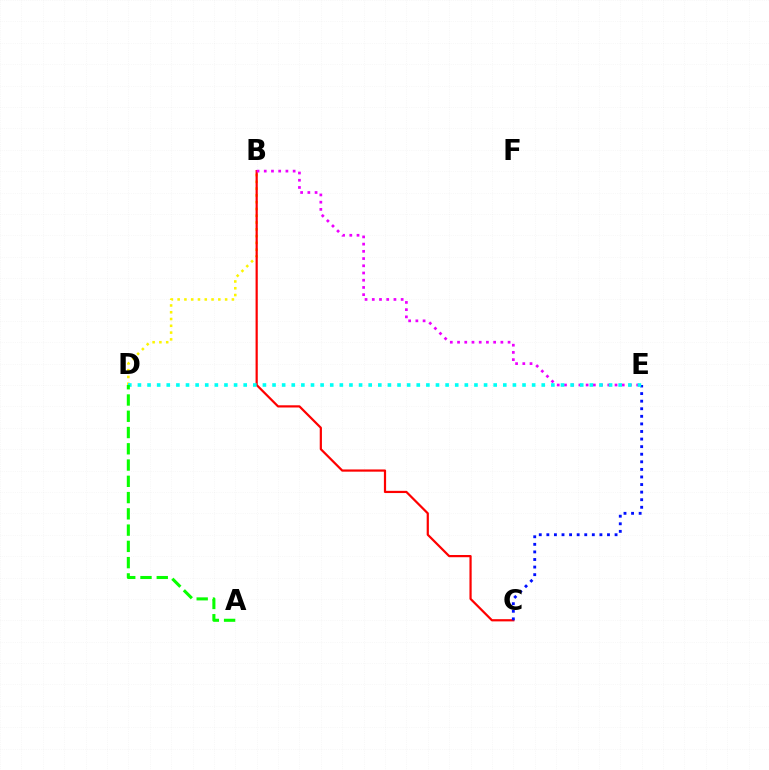{('B', 'D'): [{'color': '#fcf500', 'line_style': 'dotted', 'thickness': 1.84}], ('B', 'C'): [{'color': '#ff0000', 'line_style': 'solid', 'thickness': 1.59}], ('C', 'E'): [{'color': '#0010ff', 'line_style': 'dotted', 'thickness': 2.06}], ('B', 'E'): [{'color': '#ee00ff', 'line_style': 'dotted', 'thickness': 1.96}], ('D', 'E'): [{'color': '#00fff6', 'line_style': 'dotted', 'thickness': 2.61}], ('A', 'D'): [{'color': '#08ff00', 'line_style': 'dashed', 'thickness': 2.21}]}